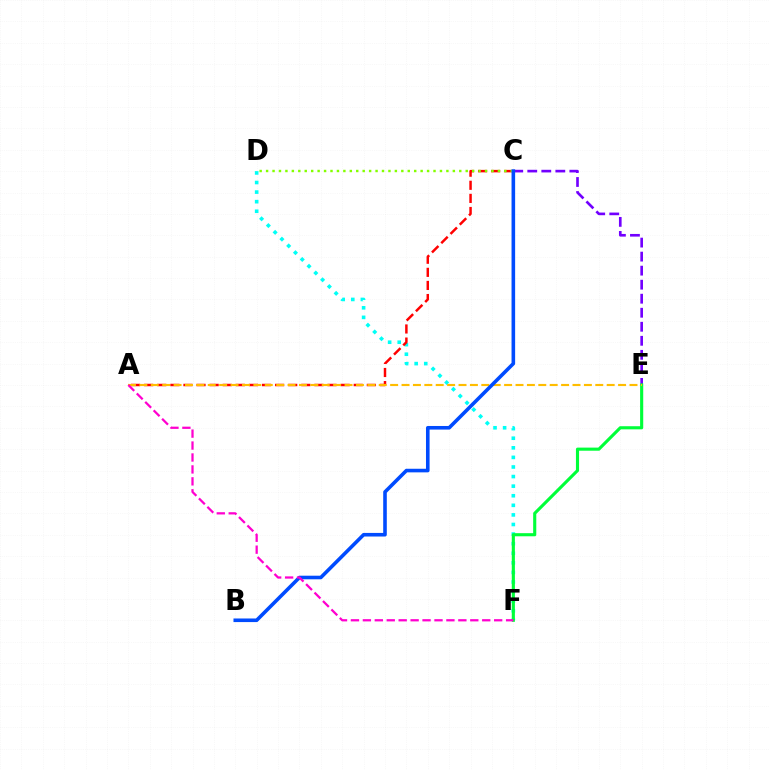{('C', 'E'): [{'color': '#7200ff', 'line_style': 'dashed', 'thickness': 1.91}], ('D', 'F'): [{'color': '#00fff6', 'line_style': 'dotted', 'thickness': 2.6}], ('A', 'C'): [{'color': '#ff0000', 'line_style': 'dashed', 'thickness': 1.78}], ('E', 'F'): [{'color': '#00ff39', 'line_style': 'solid', 'thickness': 2.24}], ('A', 'E'): [{'color': '#ffbd00', 'line_style': 'dashed', 'thickness': 1.55}], ('C', 'D'): [{'color': '#84ff00', 'line_style': 'dotted', 'thickness': 1.75}], ('B', 'C'): [{'color': '#004bff', 'line_style': 'solid', 'thickness': 2.59}], ('A', 'F'): [{'color': '#ff00cf', 'line_style': 'dashed', 'thickness': 1.62}]}